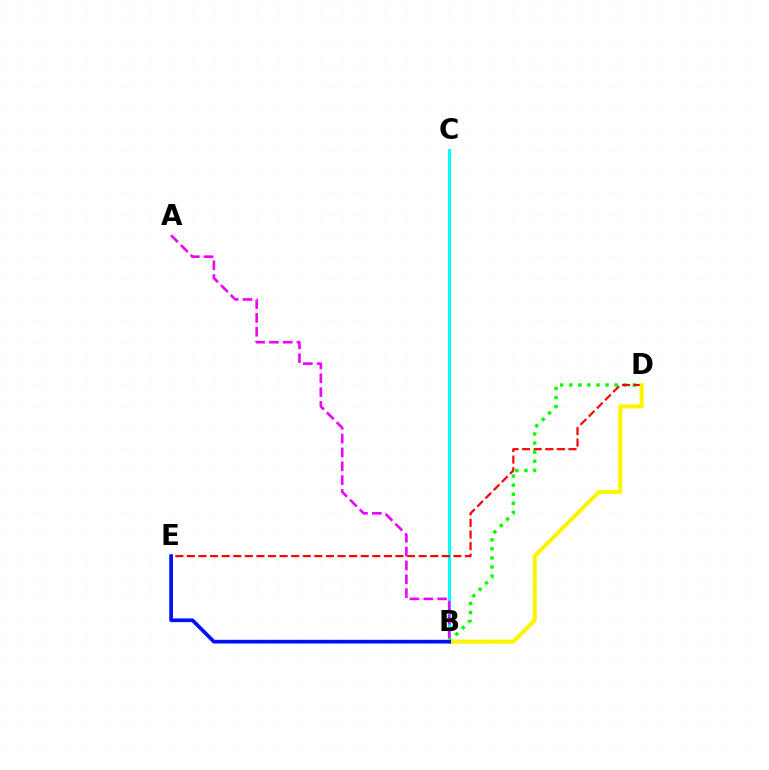{('B', 'C'): [{'color': '#00fff6', 'line_style': 'solid', 'thickness': 2.25}], ('B', 'D'): [{'color': '#08ff00', 'line_style': 'dotted', 'thickness': 2.46}, {'color': '#fcf500', 'line_style': 'solid', 'thickness': 2.93}], ('D', 'E'): [{'color': '#ff0000', 'line_style': 'dashed', 'thickness': 1.57}], ('B', 'E'): [{'color': '#0010ff', 'line_style': 'solid', 'thickness': 2.67}], ('A', 'B'): [{'color': '#ee00ff', 'line_style': 'dashed', 'thickness': 1.88}]}